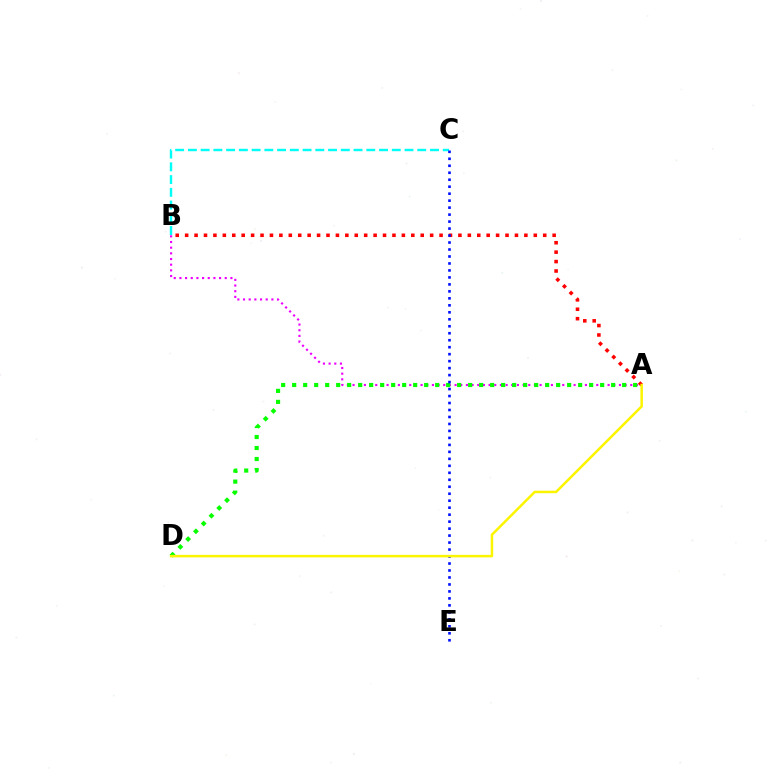{('A', 'B'): [{'color': '#ee00ff', 'line_style': 'dotted', 'thickness': 1.54}, {'color': '#ff0000', 'line_style': 'dotted', 'thickness': 2.56}], ('A', 'D'): [{'color': '#08ff00', 'line_style': 'dotted', 'thickness': 2.99}, {'color': '#fcf500', 'line_style': 'solid', 'thickness': 1.8}], ('B', 'C'): [{'color': '#00fff6', 'line_style': 'dashed', 'thickness': 1.73}], ('C', 'E'): [{'color': '#0010ff', 'line_style': 'dotted', 'thickness': 1.9}]}